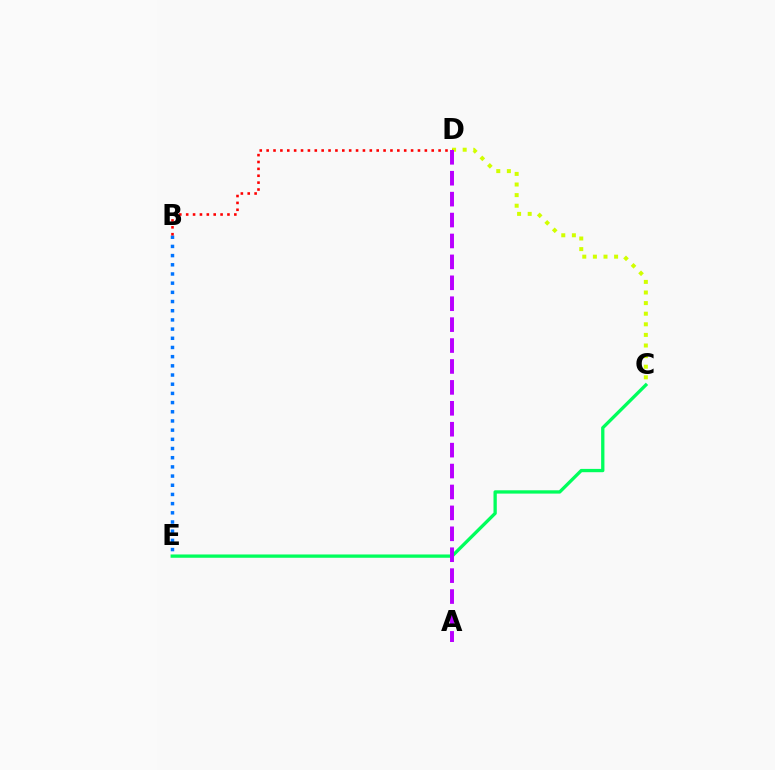{('C', 'D'): [{'color': '#d1ff00', 'line_style': 'dotted', 'thickness': 2.88}], ('C', 'E'): [{'color': '#00ff5c', 'line_style': 'solid', 'thickness': 2.38}], ('B', 'E'): [{'color': '#0074ff', 'line_style': 'dotted', 'thickness': 2.5}], ('B', 'D'): [{'color': '#ff0000', 'line_style': 'dotted', 'thickness': 1.87}], ('A', 'D'): [{'color': '#b900ff', 'line_style': 'dashed', 'thickness': 2.84}]}